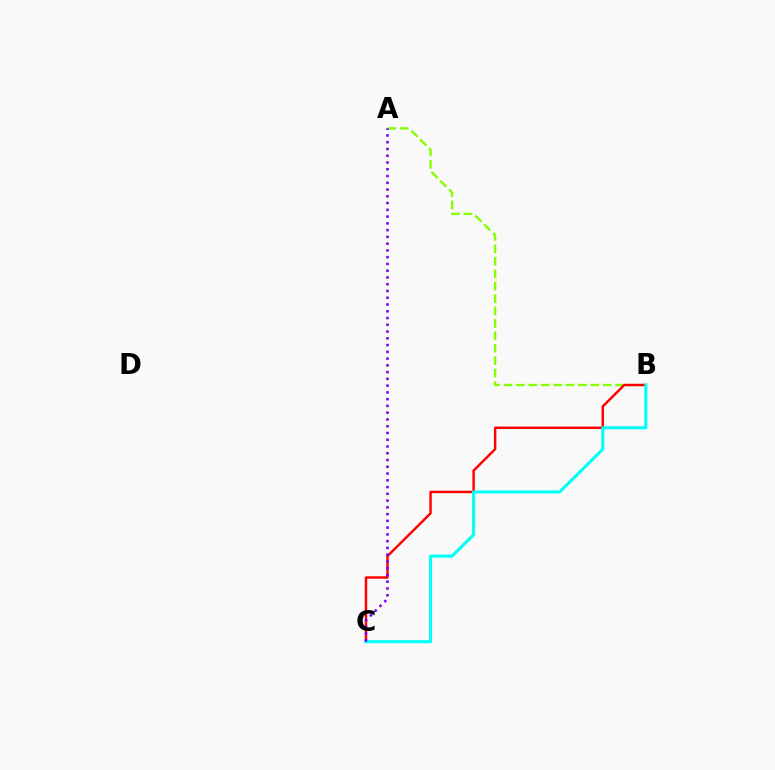{('A', 'B'): [{'color': '#84ff00', 'line_style': 'dashed', 'thickness': 1.69}], ('B', 'C'): [{'color': '#ff0000', 'line_style': 'solid', 'thickness': 1.77}, {'color': '#00fff6', 'line_style': 'solid', 'thickness': 2.2}], ('A', 'C'): [{'color': '#7200ff', 'line_style': 'dotted', 'thickness': 1.84}]}